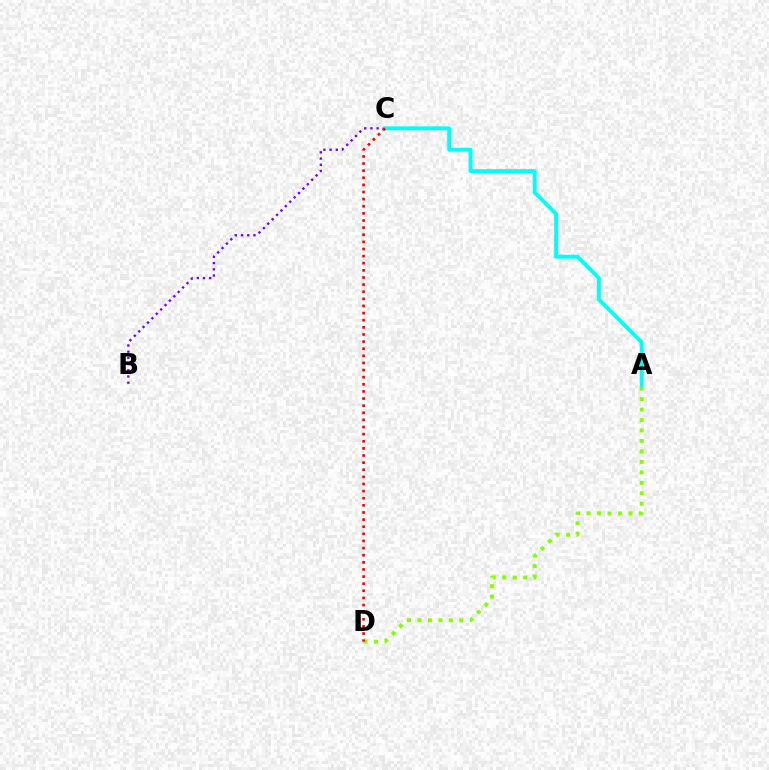{('A', 'D'): [{'color': '#84ff00', 'line_style': 'dotted', 'thickness': 2.84}], ('B', 'C'): [{'color': '#7200ff', 'line_style': 'dotted', 'thickness': 1.69}], ('A', 'C'): [{'color': '#00fff6', 'line_style': 'solid', 'thickness': 2.8}], ('C', 'D'): [{'color': '#ff0000', 'line_style': 'dotted', 'thickness': 1.93}]}